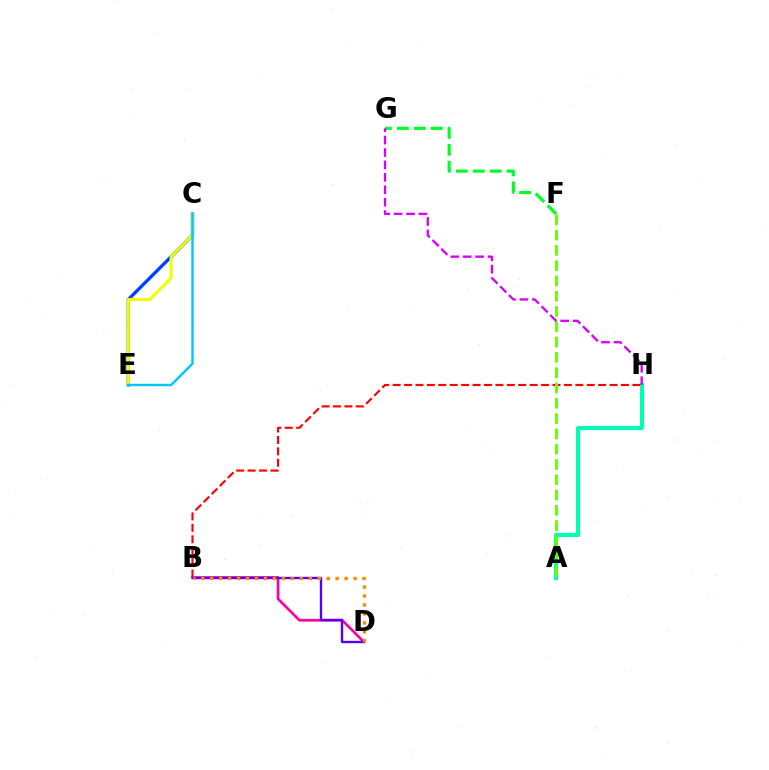{('C', 'E'): [{'color': '#003fff', 'line_style': 'solid', 'thickness': 2.41}, {'color': '#eeff00', 'line_style': 'solid', 'thickness': 2.2}, {'color': '#00c7ff', 'line_style': 'solid', 'thickness': 1.76}], ('F', 'G'): [{'color': '#00ff27', 'line_style': 'dashed', 'thickness': 2.3}], ('B', 'H'): [{'color': '#ff0000', 'line_style': 'dashed', 'thickness': 1.55}], ('B', 'D'): [{'color': '#ff00a0', 'line_style': 'solid', 'thickness': 1.93}, {'color': '#4f00ff', 'line_style': 'solid', 'thickness': 1.71}, {'color': '#ff8800', 'line_style': 'dotted', 'thickness': 2.44}], ('A', 'H'): [{'color': '#00ffaf', 'line_style': 'solid', 'thickness': 2.97}], ('A', 'F'): [{'color': '#66ff00', 'line_style': 'dashed', 'thickness': 2.08}], ('G', 'H'): [{'color': '#d600ff', 'line_style': 'dashed', 'thickness': 1.69}]}